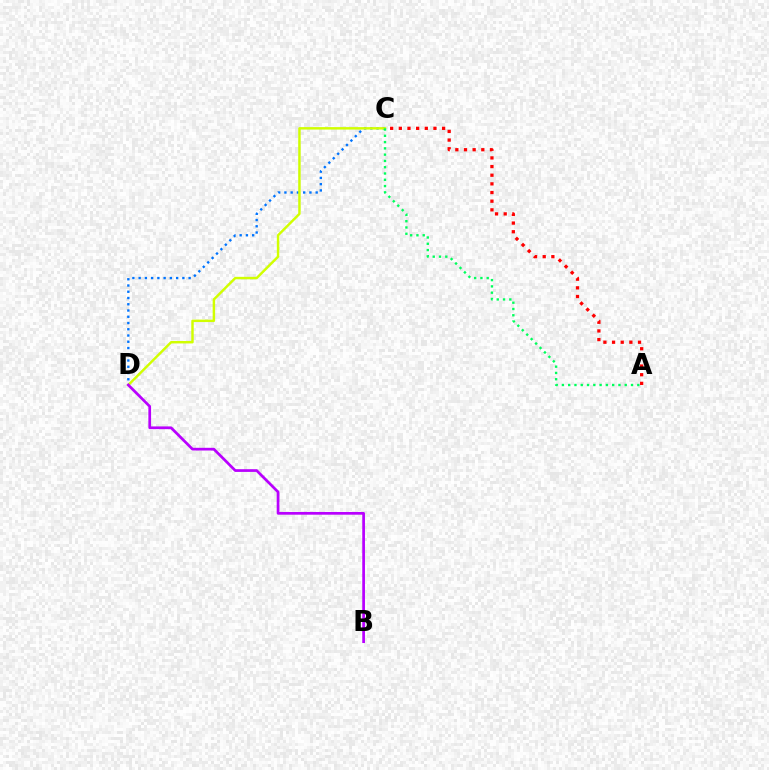{('A', 'C'): [{'color': '#ff0000', 'line_style': 'dotted', 'thickness': 2.35}, {'color': '#00ff5c', 'line_style': 'dotted', 'thickness': 1.71}], ('C', 'D'): [{'color': '#0074ff', 'line_style': 'dotted', 'thickness': 1.7}, {'color': '#d1ff00', 'line_style': 'solid', 'thickness': 1.76}], ('B', 'D'): [{'color': '#b900ff', 'line_style': 'solid', 'thickness': 1.96}]}